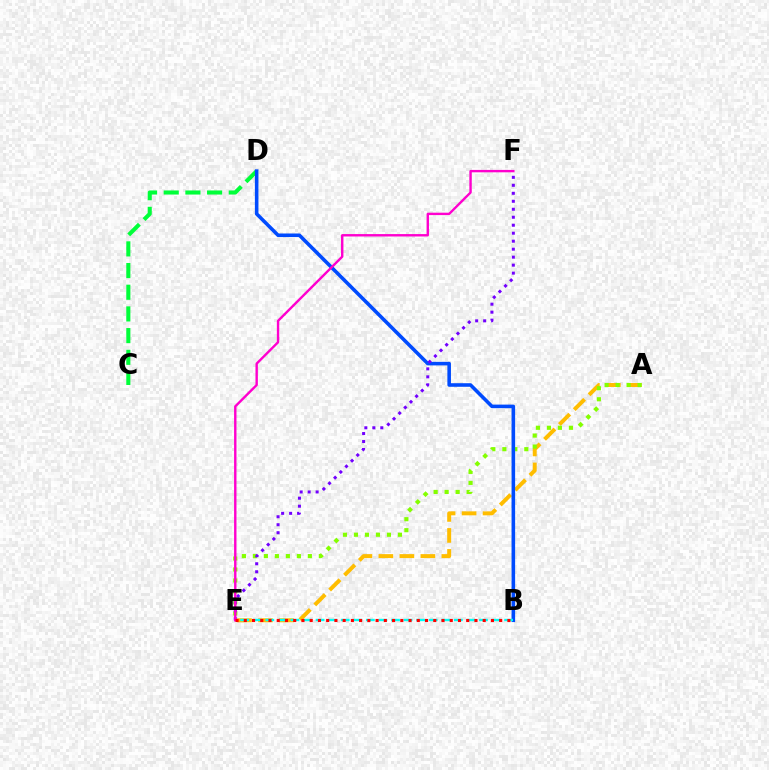{('A', 'E'): [{'color': '#ffbd00', 'line_style': 'dashed', 'thickness': 2.85}, {'color': '#84ff00', 'line_style': 'dotted', 'thickness': 2.99}], ('C', 'D'): [{'color': '#00ff39', 'line_style': 'dashed', 'thickness': 2.95}], ('B', 'D'): [{'color': '#004bff', 'line_style': 'solid', 'thickness': 2.57}], ('E', 'F'): [{'color': '#7200ff', 'line_style': 'dotted', 'thickness': 2.17}, {'color': '#ff00cf', 'line_style': 'solid', 'thickness': 1.72}], ('B', 'E'): [{'color': '#00fff6', 'line_style': 'dashed', 'thickness': 1.71}, {'color': '#ff0000', 'line_style': 'dotted', 'thickness': 2.24}]}